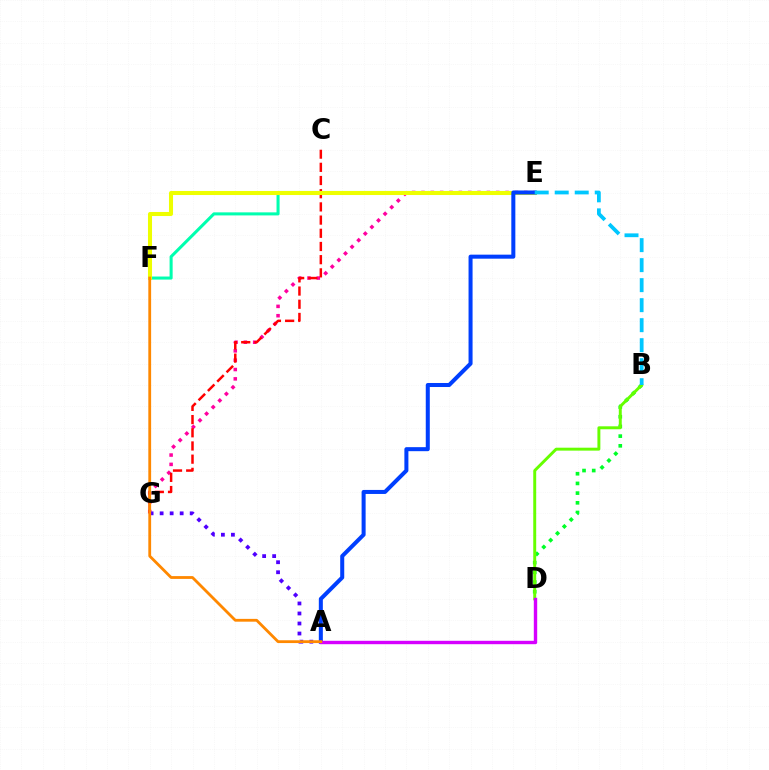{('B', 'D'): [{'color': '#00ff27', 'line_style': 'dotted', 'thickness': 2.63}, {'color': '#66ff00', 'line_style': 'solid', 'thickness': 2.12}], ('E', 'F'): [{'color': '#00ffaf', 'line_style': 'solid', 'thickness': 2.2}, {'color': '#eeff00', 'line_style': 'solid', 'thickness': 2.92}], ('E', 'G'): [{'color': '#ff00a0', 'line_style': 'dotted', 'thickness': 2.54}], ('C', 'G'): [{'color': '#ff0000', 'line_style': 'dashed', 'thickness': 1.79}], ('A', 'G'): [{'color': '#4f00ff', 'line_style': 'dotted', 'thickness': 2.72}], ('A', 'E'): [{'color': '#003fff', 'line_style': 'solid', 'thickness': 2.9}], ('A', 'D'): [{'color': '#d600ff', 'line_style': 'solid', 'thickness': 2.44}], ('B', 'E'): [{'color': '#00c7ff', 'line_style': 'dashed', 'thickness': 2.72}], ('A', 'F'): [{'color': '#ff8800', 'line_style': 'solid', 'thickness': 2.02}]}